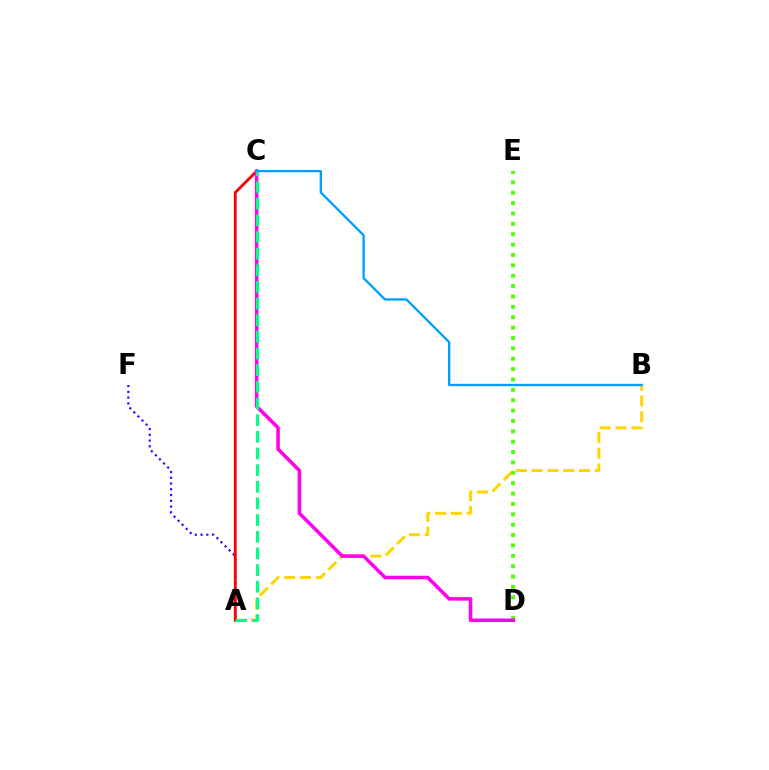{('A', 'F'): [{'color': '#3700ff', 'line_style': 'dotted', 'thickness': 1.56}], ('A', 'B'): [{'color': '#ffd500', 'line_style': 'dashed', 'thickness': 2.15}], ('A', 'C'): [{'color': '#ff0000', 'line_style': 'solid', 'thickness': 2.06}, {'color': '#00ff86', 'line_style': 'dashed', 'thickness': 2.26}], ('D', 'E'): [{'color': '#4fff00', 'line_style': 'dotted', 'thickness': 2.82}], ('C', 'D'): [{'color': '#ff00ed', 'line_style': 'solid', 'thickness': 2.54}], ('B', 'C'): [{'color': '#009eff', 'line_style': 'solid', 'thickness': 1.66}]}